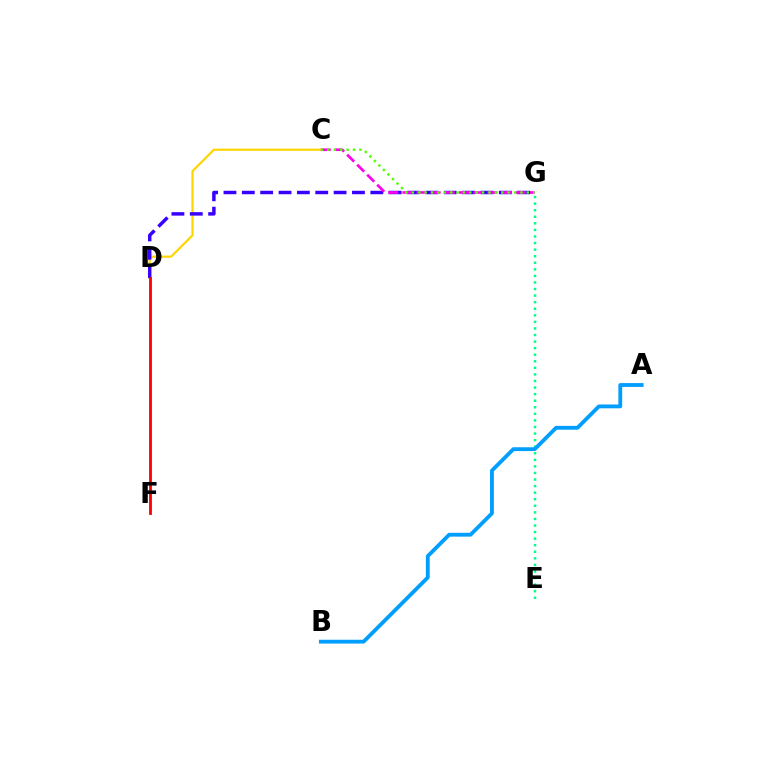{('E', 'G'): [{'color': '#00ff86', 'line_style': 'dotted', 'thickness': 1.78}], ('C', 'D'): [{'color': '#ffd500', 'line_style': 'solid', 'thickness': 1.58}], ('D', 'G'): [{'color': '#3700ff', 'line_style': 'dashed', 'thickness': 2.49}], ('C', 'G'): [{'color': '#ff00ed', 'line_style': 'dashed', 'thickness': 1.93}, {'color': '#4fff00', 'line_style': 'dotted', 'thickness': 1.74}], ('A', 'B'): [{'color': '#009eff', 'line_style': 'solid', 'thickness': 2.75}], ('D', 'F'): [{'color': '#ff0000', 'line_style': 'solid', 'thickness': 2.02}]}